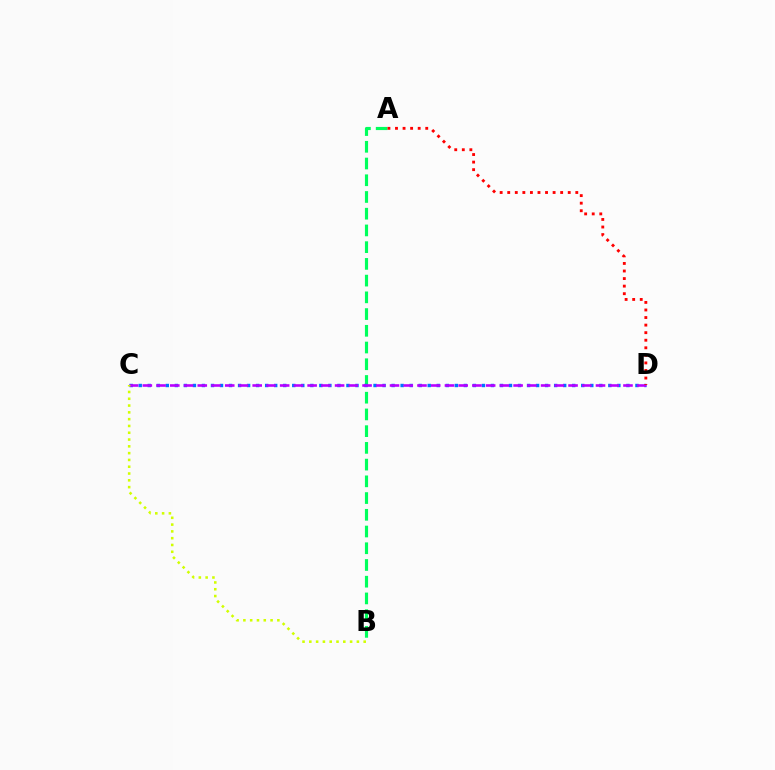{('A', 'B'): [{'color': '#00ff5c', 'line_style': 'dashed', 'thickness': 2.27}], ('C', 'D'): [{'color': '#0074ff', 'line_style': 'dotted', 'thickness': 2.45}, {'color': '#b900ff', 'line_style': 'dashed', 'thickness': 1.87}], ('B', 'C'): [{'color': '#d1ff00', 'line_style': 'dotted', 'thickness': 1.85}], ('A', 'D'): [{'color': '#ff0000', 'line_style': 'dotted', 'thickness': 2.05}]}